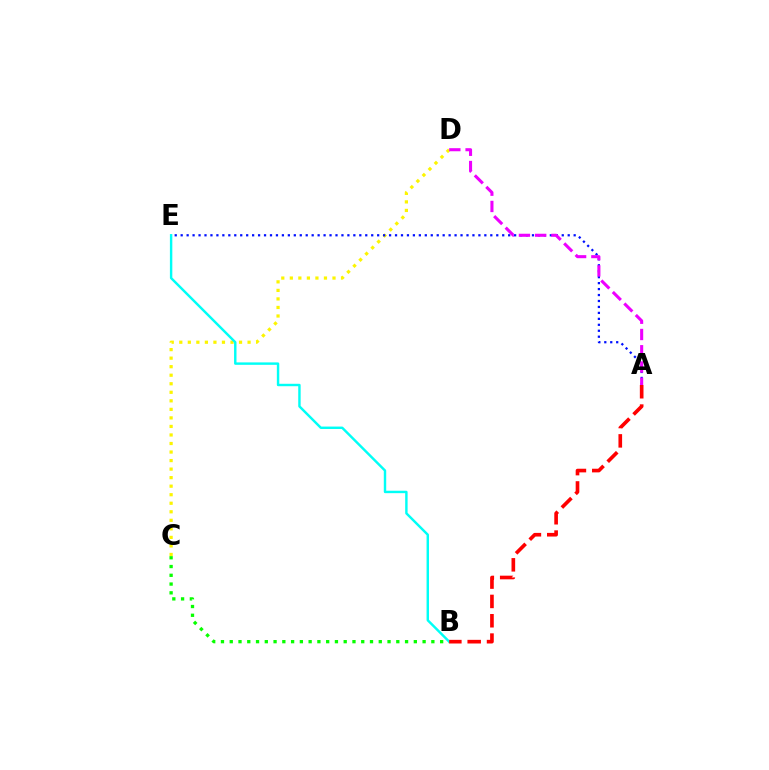{('B', 'C'): [{'color': '#08ff00', 'line_style': 'dotted', 'thickness': 2.38}], ('C', 'D'): [{'color': '#fcf500', 'line_style': 'dotted', 'thickness': 2.32}], ('A', 'E'): [{'color': '#0010ff', 'line_style': 'dotted', 'thickness': 1.62}], ('B', 'E'): [{'color': '#00fff6', 'line_style': 'solid', 'thickness': 1.75}], ('A', 'D'): [{'color': '#ee00ff', 'line_style': 'dashed', 'thickness': 2.21}], ('A', 'B'): [{'color': '#ff0000', 'line_style': 'dashed', 'thickness': 2.63}]}